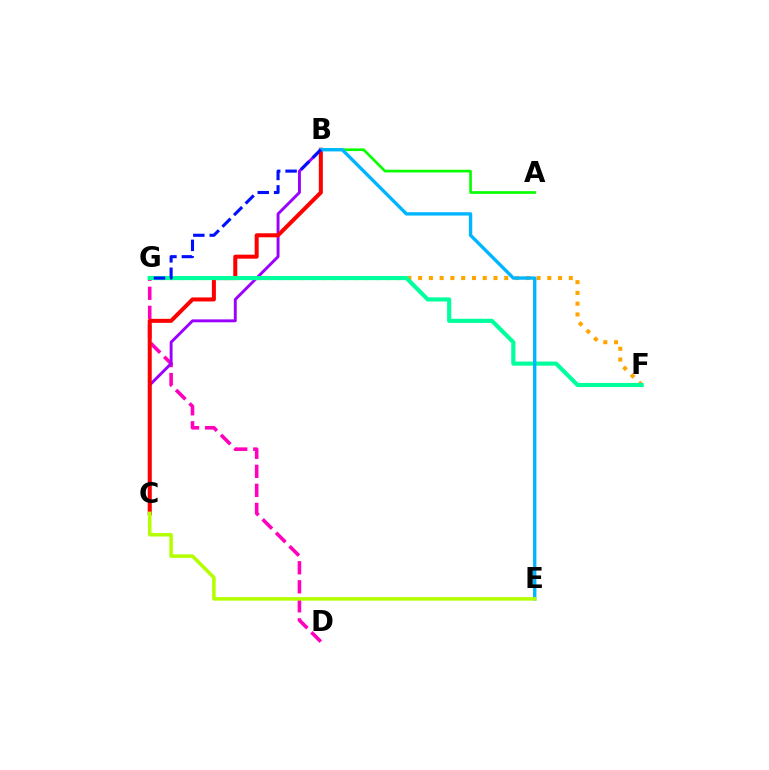{('F', 'G'): [{'color': '#ffa500', 'line_style': 'dotted', 'thickness': 2.92}, {'color': '#00ff9d', 'line_style': 'solid', 'thickness': 2.98}], ('D', 'G'): [{'color': '#ff00bd', 'line_style': 'dashed', 'thickness': 2.59}], ('A', 'B'): [{'color': '#08ff00', 'line_style': 'solid', 'thickness': 1.93}], ('B', 'C'): [{'color': '#9b00ff', 'line_style': 'solid', 'thickness': 2.09}, {'color': '#ff0000', 'line_style': 'solid', 'thickness': 2.89}], ('B', 'E'): [{'color': '#00b5ff', 'line_style': 'solid', 'thickness': 2.42}], ('B', 'G'): [{'color': '#0010ff', 'line_style': 'dashed', 'thickness': 2.23}], ('C', 'E'): [{'color': '#b3ff00', 'line_style': 'solid', 'thickness': 2.54}]}